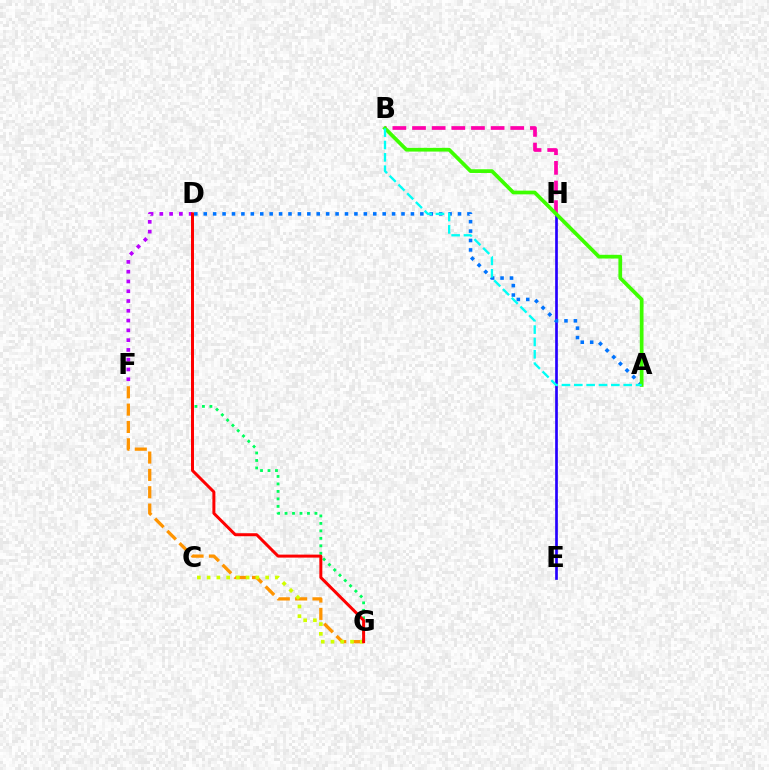{('D', 'F'): [{'color': '#b900ff', 'line_style': 'dotted', 'thickness': 2.66}], ('F', 'G'): [{'color': '#ff9400', 'line_style': 'dashed', 'thickness': 2.35}], ('B', 'H'): [{'color': '#ff00ac', 'line_style': 'dashed', 'thickness': 2.67}], ('C', 'G'): [{'color': '#d1ff00', 'line_style': 'dotted', 'thickness': 2.65}], ('E', 'H'): [{'color': '#2500ff', 'line_style': 'solid', 'thickness': 1.94}], ('A', 'D'): [{'color': '#0074ff', 'line_style': 'dotted', 'thickness': 2.56}], ('A', 'B'): [{'color': '#3dff00', 'line_style': 'solid', 'thickness': 2.68}, {'color': '#00fff6', 'line_style': 'dashed', 'thickness': 1.68}], ('D', 'G'): [{'color': '#00ff5c', 'line_style': 'dotted', 'thickness': 2.03}, {'color': '#ff0000', 'line_style': 'solid', 'thickness': 2.15}]}